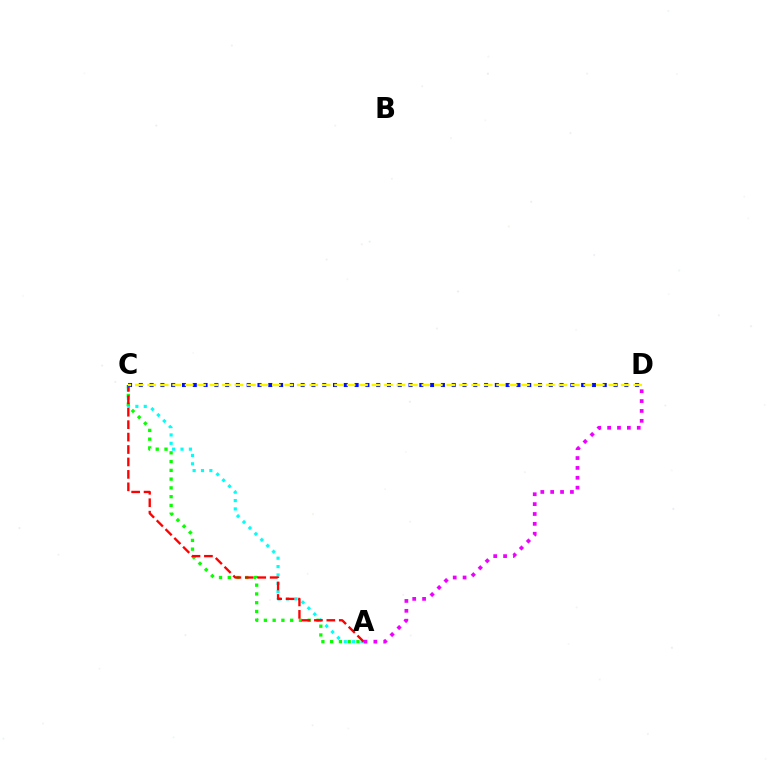{('A', 'C'): [{'color': '#00fff6', 'line_style': 'dotted', 'thickness': 2.28}, {'color': '#08ff00', 'line_style': 'dotted', 'thickness': 2.38}, {'color': '#ff0000', 'line_style': 'dashed', 'thickness': 1.69}], ('C', 'D'): [{'color': '#0010ff', 'line_style': 'dotted', 'thickness': 2.93}, {'color': '#fcf500', 'line_style': 'dashed', 'thickness': 1.69}], ('A', 'D'): [{'color': '#ee00ff', 'line_style': 'dotted', 'thickness': 2.68}]}